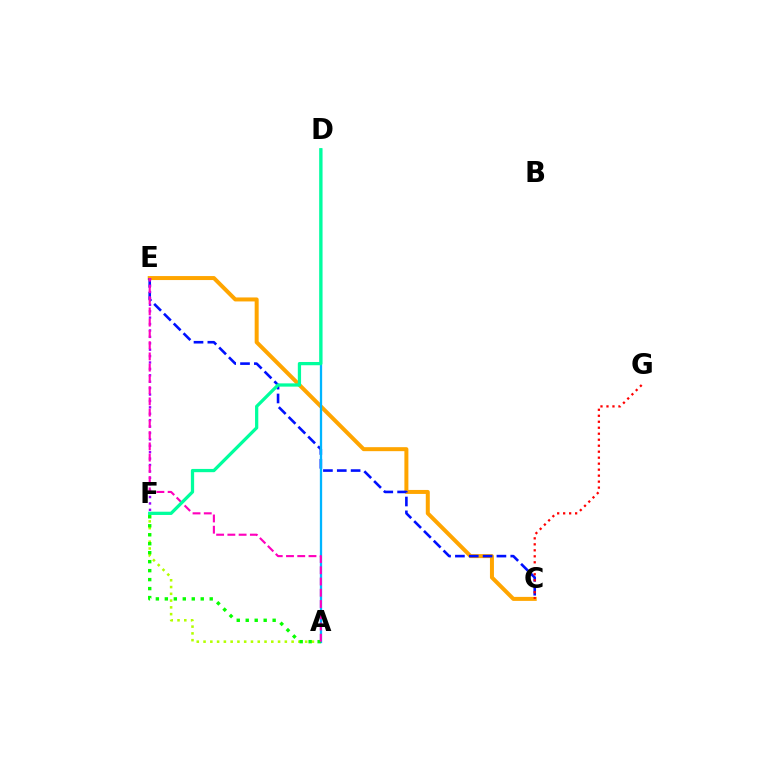{('C', 'E'): [{'color': '#ffa500', 'line_style': 'solid', 'thickness': 2.88}, {'color': '#0010ff', 'line_style': 'dashed', 'thickness': 1.88}], ('E', 'F'): [{'color': '#9b00ff', 'line_style': 'dotted', 'thickness': 1.74}], ('A', 'F'): [{'color': '#b3ff00', 'line_style': 'dotted', 'thickness': 1.84}, {'color': '#08ff00', 'line_style': 'dotted', 'thickness': 2.44}], ('A', 'D'): [{'color': '#00b5ff', 'line_style': 'solid', 'thickness': 1.65}], ('A', 'E'): [{'color': '#ff00bd', 'line_style': 'dashed', 'thickness': 1.53}], ('C', 'G'): [{'color': '#ff0000', 'line_style': 'dotted', 'thickness': 1.63}], ('D', 'F'): [{'color': '#00ff9d', 'line_style': 'solid', 'thickness': 2.34}]}